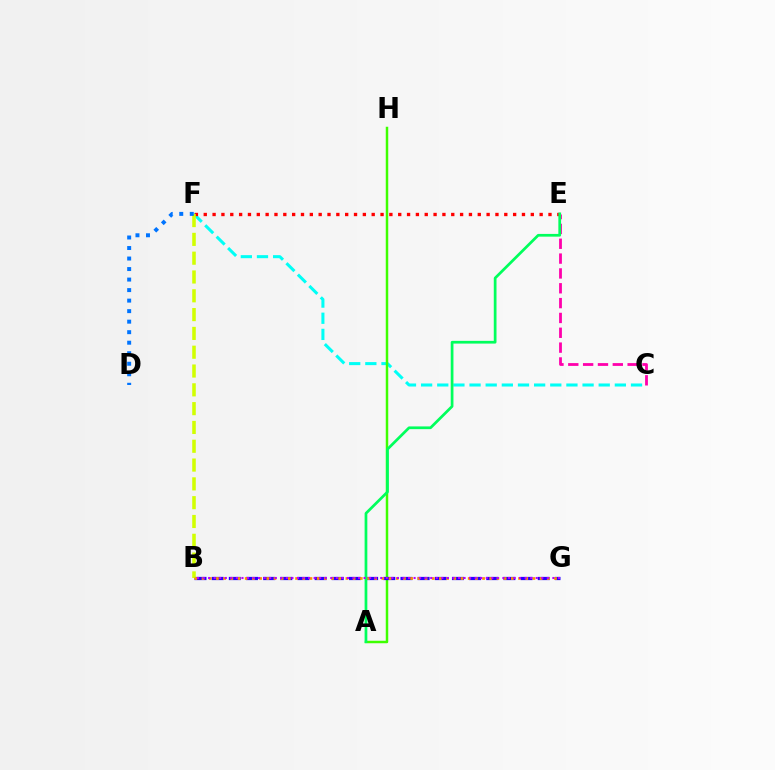{('C', 'F'): [{'color': '#00fff6', 'line_style': 'dashed', 'thickness': 2.19}], ('A', 'H'): [{'color': '#3dff00', 'line_style': 'solid', 'thickness': 1.79}], ('E', 'F'): [{'color': '#ff0000', 'line_style': 'dotted', 'thickness': 2.4}], ('B', 'G'): [{'color': '#2500ff', 'line_style': 'dashed', 'thickness': 2.33}, {'color': '#ff9400', 'line_style': 'dotted', 'thickness': 1.95}, {'color': '#b900ff', 'line_style': 'dotted', 'thickness': 1.51}], ('B', 'F'): [{'color': '#d1ff00', 'line_style': 'dashed', 'thickness': 2.55}], ('C', 'E'): [{'color': '#ff00ac', 'line_style': 'dashed', 'thickness': 2.02}], ('D', 'F'): [{'color': '#0074ff', 'line_style': 'dotted', 'thickness': 2.86}], ('A', 'E'): [{'color': '#00ff5c', 'line_style': 'solid', 'thickness': 1.96}]}